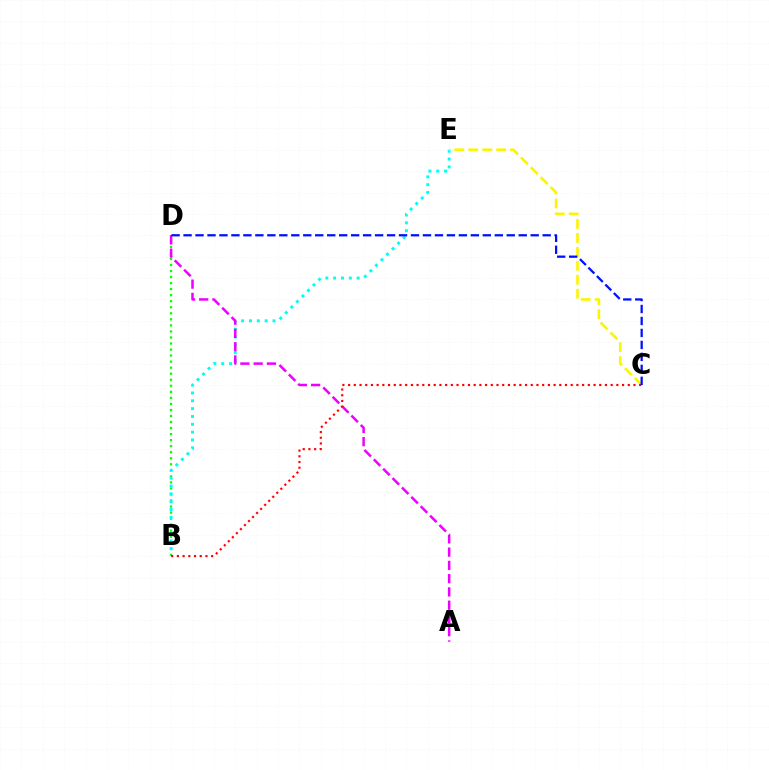{('B', 'D'): [{'color': '#08ff00', 'line_style': 'dotted', 'thickness': 1.64}], ('B', 'E'): [{'color': '#00fff6', 'line_style': 'dotted', 'thickness': 2.13}], ('C', 'E'): [{'color': '#fcf500', 'line_style': 'dashed', 'thickness': 1.89}], ('A', 'D'): [{'color': '#ee00ff', 'line_style': 'dashed', 'thickness': 1.8}], ('B', 'C'): [{'color': '#ff0000', 'line_style': 'dotted', 'thickness': 1.55}], ('C', 'D'): [{'color': '#0010ff', 'line_style': 'dashed', 'thickness': 1.63}]}